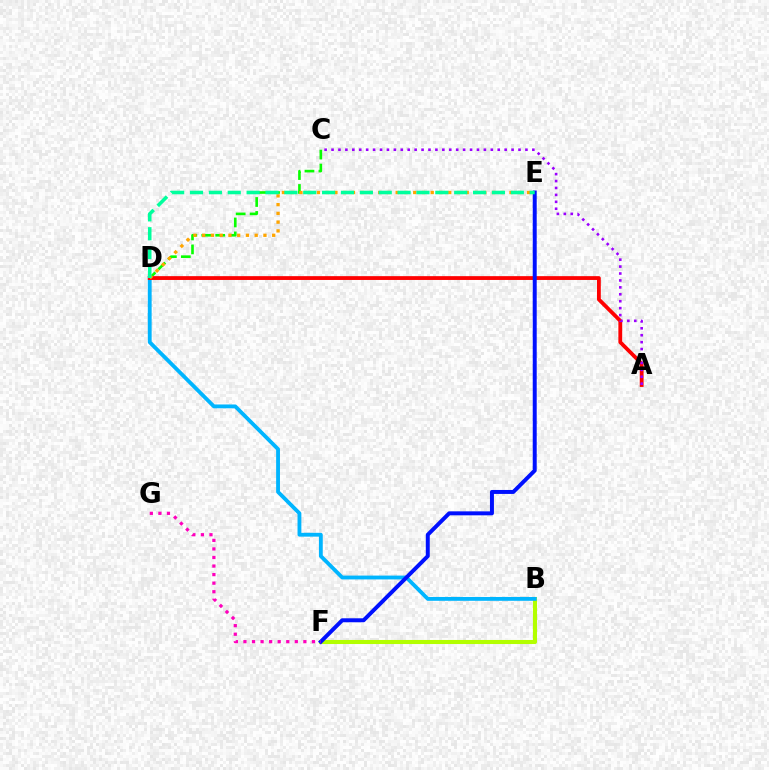{('C', 'D'): [{'color': '#08ff00', 'line_style': 'dashed', 'thickness': 1.89}], ('B', 'F'): [{'color': '#b3ff00', 'line_style': 'solid', 'thickness': 2.93}], ('B', 'D'): [{'color': '#00b5ff', 'line_style': 'solid', 'thickness': 2.76}], ('A', 'D'): [{'color': '#ff0000', 'line_style': 'solid', 'thickness': 2.75}], ('A', 'C'): [{'color': '#9b00ff', 'line_style': 'dotted', 'thickness': 1.88}], ('E', 'F'): [{'color': '#0010ff', 'line_style': 'solid', 'thickness': 2.86}], ('D', 'E'): [{'color': '#ffa500', 'line_style': 'dotted', 'thickness': 2.38}, {'color': '#00ff9d', 'line_style': 'dashed', 'thickness': 2.56}], ('F', 'G'): [{'color': '#ff00bd', 'line_style': 'dotted', 'thickness': 2.33}]}